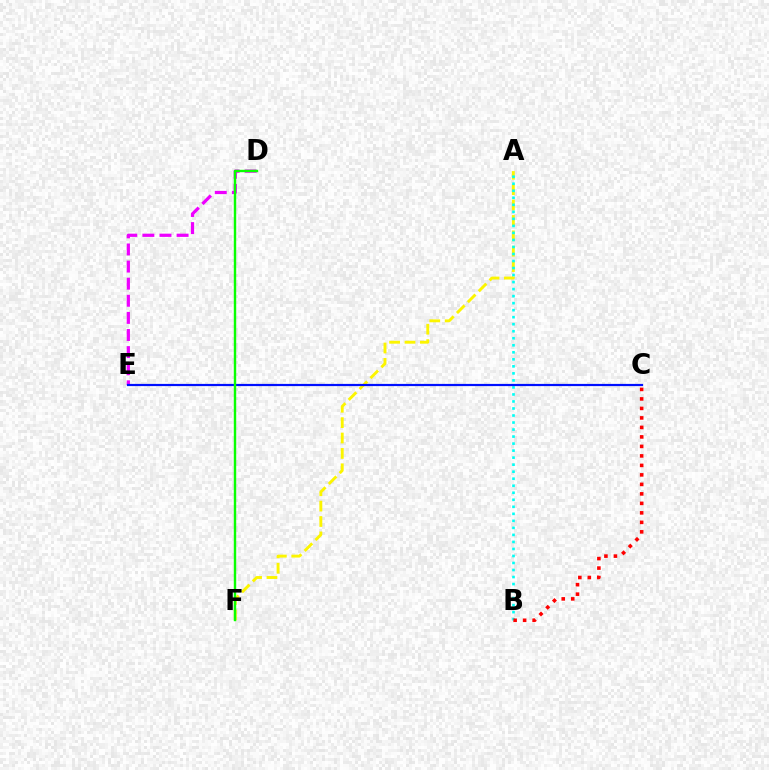{('D', 'E'): [{'color': '#ee00ff', 'line_style': 'dashed', 'thickness': 2.32}], ('A', 'F'): [{'color': '#fcf500', 'line_style': 'dashed', 'thickness': 2.09}], ('A', 'B'): [{'color': '#00fff6', 'line_style': 'dotted', 'thickness': 1.91}], ('B', 'C'): [{'color': '#ff0000', 'line_style': 'dotted', 'thickness': 2.58}], ('C', 'E'): [{'color': '#0010ff', 'line_style': 'solid', 'thickness': 1.59}], ('D', 'F'): [{'color': '#08ff00', 'line_style': 'solid', 'thickness': 1.74}]}